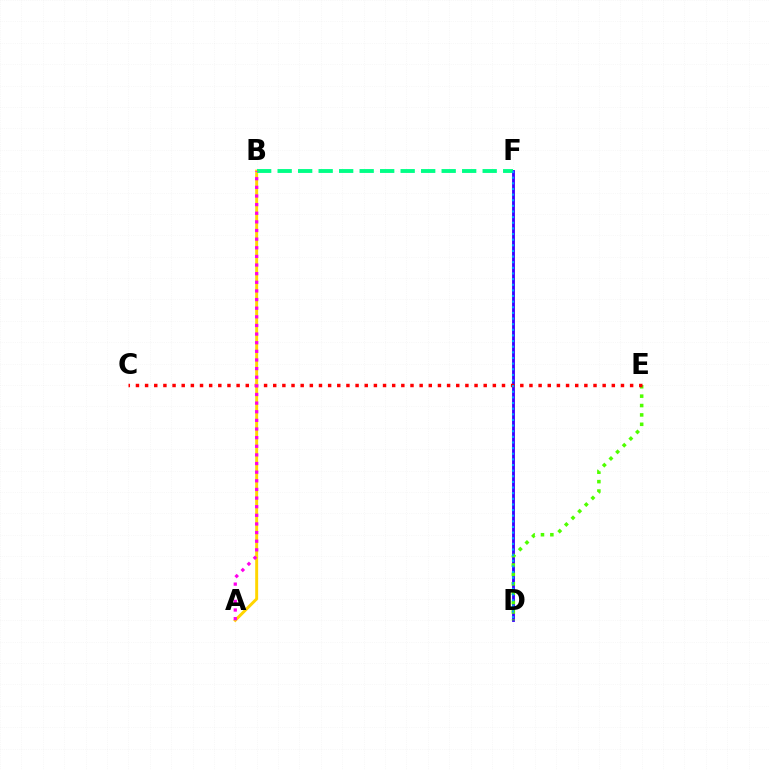{('D', 'F'): [{'color': '#3700ff', 'line_style': 'solid', 'thickness': 2.03}, {'color': '#009eff', 'line_style': 'dotted', 'thickness': 1.53}], ('D', 'E'): [{'color': '#4fff00', 'line_style': 'dotted', 'thickness': 2.55}], ('C', 'E'): [{'color': '#ff0000', 'line_style': 'dotted', 'thickness': 2.49}], ('A', 'B'): [{'color': '#ffd500', 'line_style': 'solid', 'thickness': 2.12}, {'color': '#ff00ed', 'line_style': 'dotted', 'thickness': 2.34}], ('B', 'F'): [{'color': '#00ff86', 'line_style': 'dashed', 'thickness': 2.79}]}